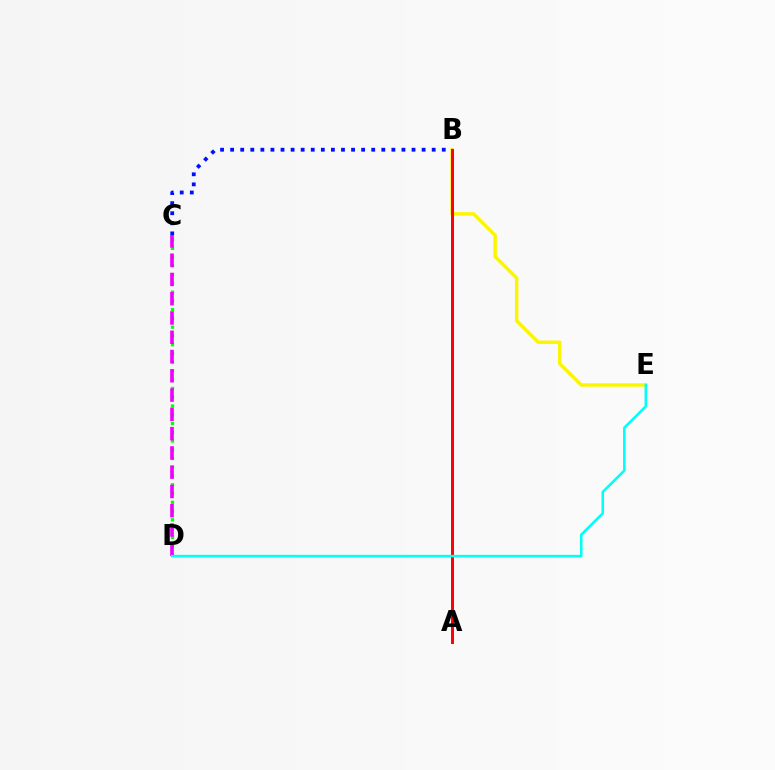{('B', 'E'): [{'color': '#fcf500', 'line_style': 'solid', 'thickness': 2.48}], ('B', 'C'): [{'color': '#0010ff', 'line_style': 'dotted', 'thickness': 2.74}], ('C', 'D'): [{'color': '#08ff00', 'line_style': 'dotted', 'thickness': 2.38}, {'color': '#ee00ff', 'line_style': 'dashed', 'thickness': 2.62}], ('A', 'B'): [{'color': '#ff0000', 'line_style': 'solid', 'thickness': 2.13}], ('D', 'E'): [{'color': '#00fff6', 'line_style': 'solid', 'thickness': 1.83}]}